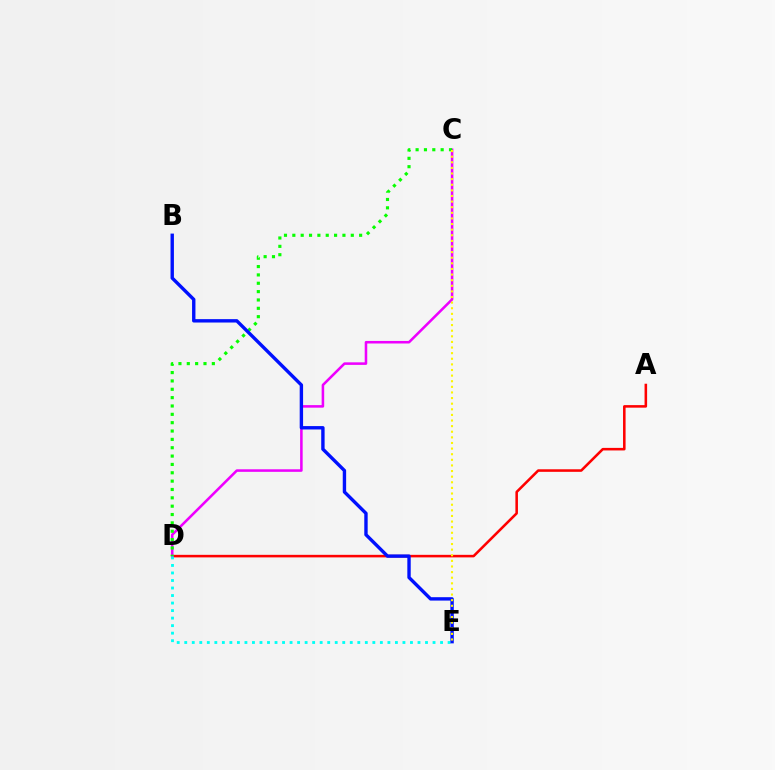{('A', 'D'): [{'color': '#ff0000', 'line_style': 'solid', 'thickness': 1.84}], ('C', 'D'): [{'color': '#ee00ff', 'line_style': 'solid', 'thickness': 1.84}, {'color': '#08ff00', 'line_style': 'dotted', 'thickness': 2.27}], ('D', 'E'): [{'color': '#00fff6', 'line_style': 'dotted', 'thickness': 2.04}], ('B', 'E'): [{'color': '#0010ff', 'line_style': 'solid', 'thickness': 2.44}], ('C', 'E'): [{'color': '#fcf500', 'line_style': 'dotted', 'thickness': 1.53}]}